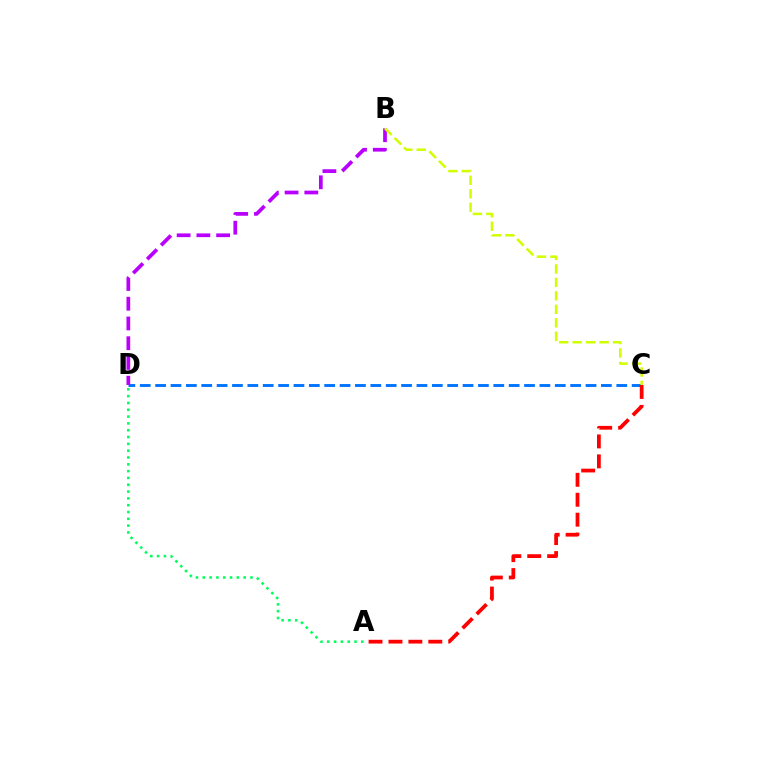{('C', 'D'): [{'color': '#0074ff', 'line_style': 'dashed', 'thickness': 2.09}], ('B', 'D'): [{'color': '#b900ff', 'line_style': 'dashed', 'thickness': 2.68}], ('A', 'C'): [{'color': '#ff0000', 'line_style': 'dashed', 'thickness': 2.71}], ('A', 'D'): [{'color': '#00ff5c', 'line_style': 'dotted', 'thickness': 1.85}], ('B', 'C'): [{'color': '#d1ff00', 'line_style': 'dashed', 'thickness': 1.83}]}